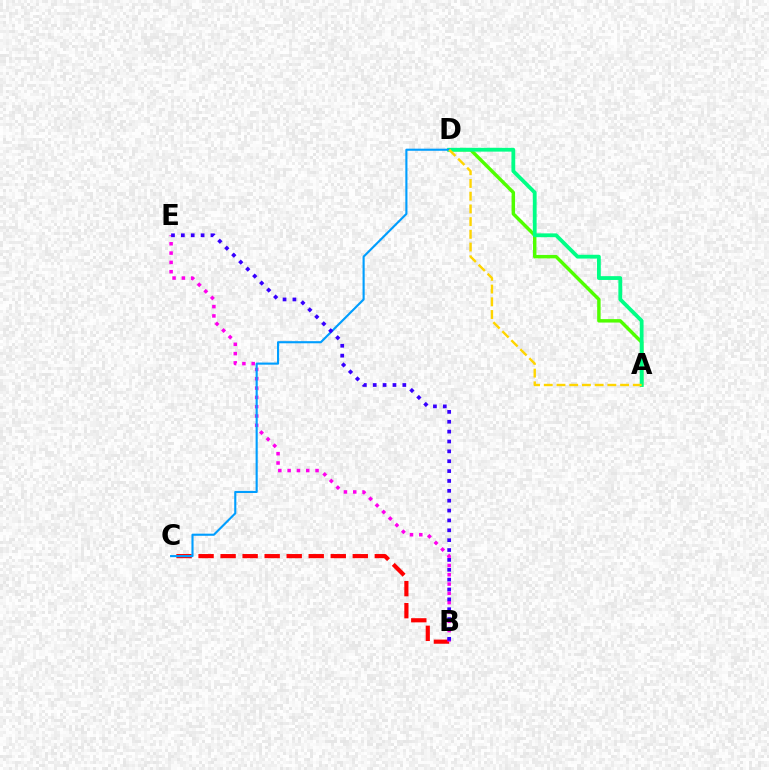{('B', 'C'): [{'color': '#ff0000', 'line_style': 'dashed', 'thickness': 2.99}], ('A', 'D'): [{'color': '#4fff00', 'line_style': 'solid', 'thickness': 2.48}, {'color': '#00ff86', 'line_style': 'solid', 'thickness': 2.74}, {'color': '#ffd500', 'line_style': 'dashed', 'thickness': 1.73}], ('B', 'E'): [{'color': '#ff00ed', 'line_style': 'dotted', 'thickness': 2.53}, {'color': '#3700ff', 'line_style': 'dotted', 'thickness': 2.68}], ('C', 'D'): [{'color': '#009eff', 'line_style': 'solid', 'thickness': 1.53}]}